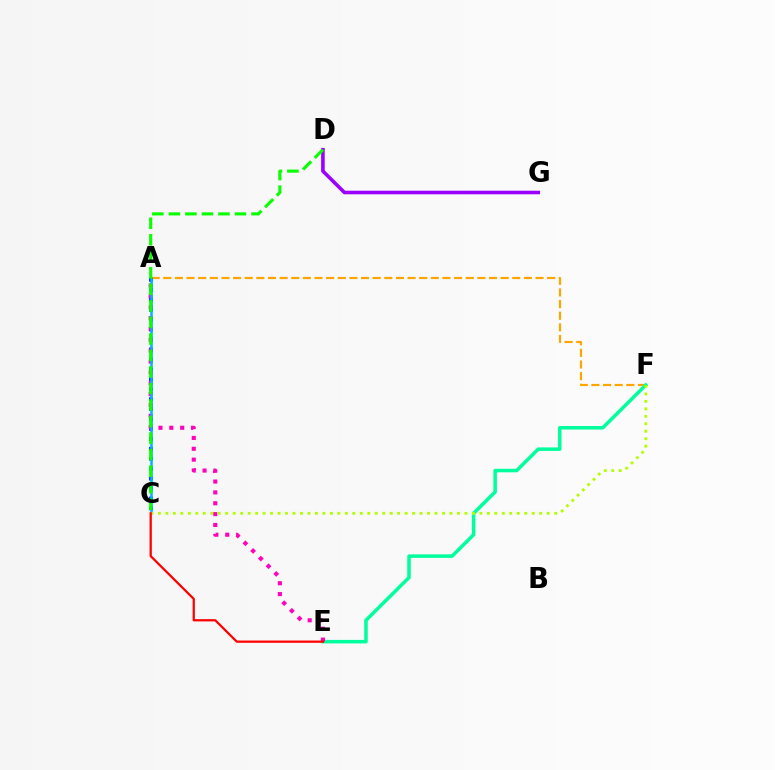{('A', 'F'): [{'color': '#ffa500', 'line_style': 'dashed', 'thickness': 1.58}], ('E', 'F'): [{'color': '#00ff9d', 'line_style': 'solid', 'thickness': 2.53}], ('A', 'C'): [{'color': '#0010ff', 'line_style': 'dotted', 'thickness': 2.7}, {'color': '#00b5ff', 'line_style': 'solid', 'thickness': 1.83}], ('A', 'E'): [{'color': '#ff00bd', 'line_style': 'dotted', 'thickness': 2.95}], ('D', 'G'): [{'color': '#9b00ff', 'line_style': 'solid', 'thickness': 2.58}], ('C', 'F'): [{'color': '#b3ff00', 'line_style': 'dotted', 'thickness': 2.03}], ('C', 'E'): [{'color': '#ff0000', 'line_style': 'solid', 'thickness': 1.62}], ('C', 'D'): [{'color': '#08ff00', 'line_style': 'dashed', 'thickness': 2.25}]}